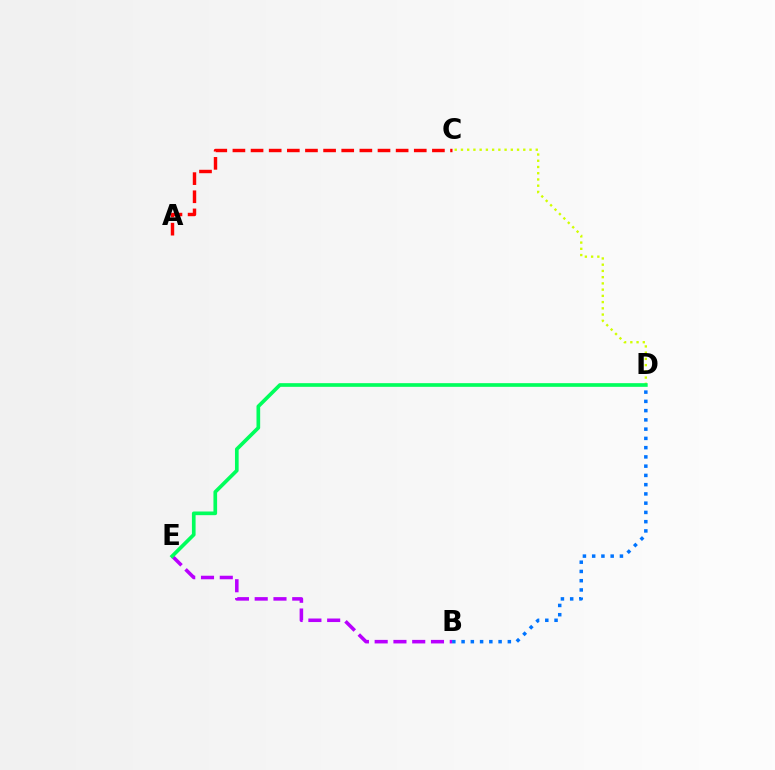{('B', 'E'): [{'color': '#b900ff', 'line_style': 'dashed', 'thickness': 2.55}], ('C', 'D'): [{'color': '#d1ff00', 'line_style': 'dotted', 'thickness': 1.69}], ('D', 'E'): [{'color': '#00ff5c', 'line_style': 'solid', 'thickness': 2.64}], ('A', 'C'): [{'color': '#ff0000', 'line_style': 'dashed', 'thickness': 2.46}], ('B', 'D'): [{'color': '#0074ff', 'line_style': 'dotted', 'thickness': 2.51}]}